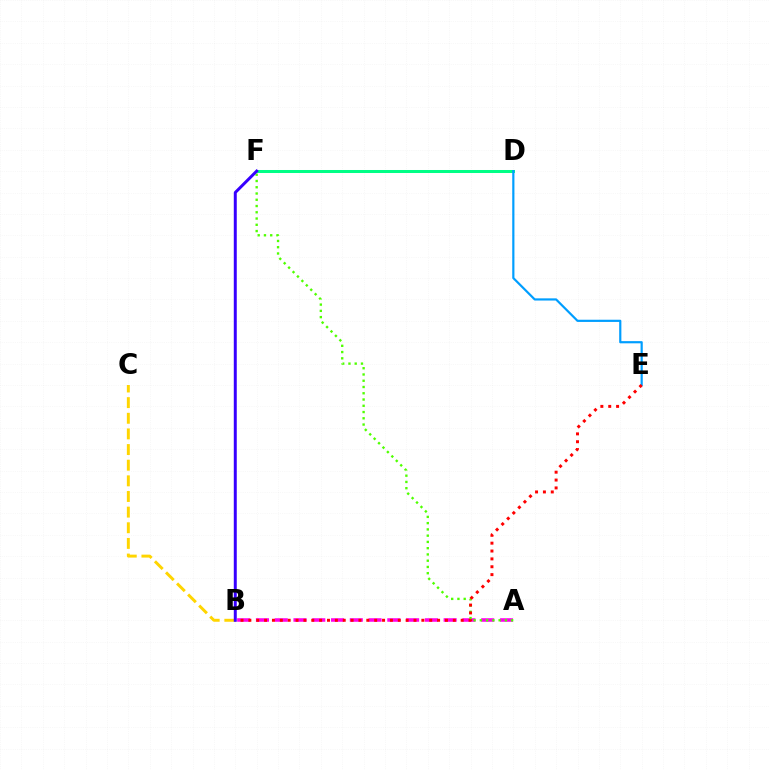{('D', 'F'): [{'color': '#00ff86', 'line_style': 'solid', 'thickness': 2.17}], ('A', 'B'): [{'color': '#ff00ed', 'line_style': 'dashed', 'thickness': 2.55}], ('D', 'E'): [{'color': '#009eff', 'line_style': 'solid', 'thickness': 1.58}], ('A', 'F'): [{'color': '#4fff00', 'line_style': 'dotted', 'thickness': 1.7}], ('B', 'C'): [{'color': '#ffd500', 'line_style': 'dashed', 'thickness': 2.12}], ('B', 'E'): [{'color': '#ff0000', 'line_style': 'dotted', 'thickness': 2.14}], ('B', 'F'): [{'color': '#3700ff', 'line_style': 'solid', 'thickness': 2.14}]}